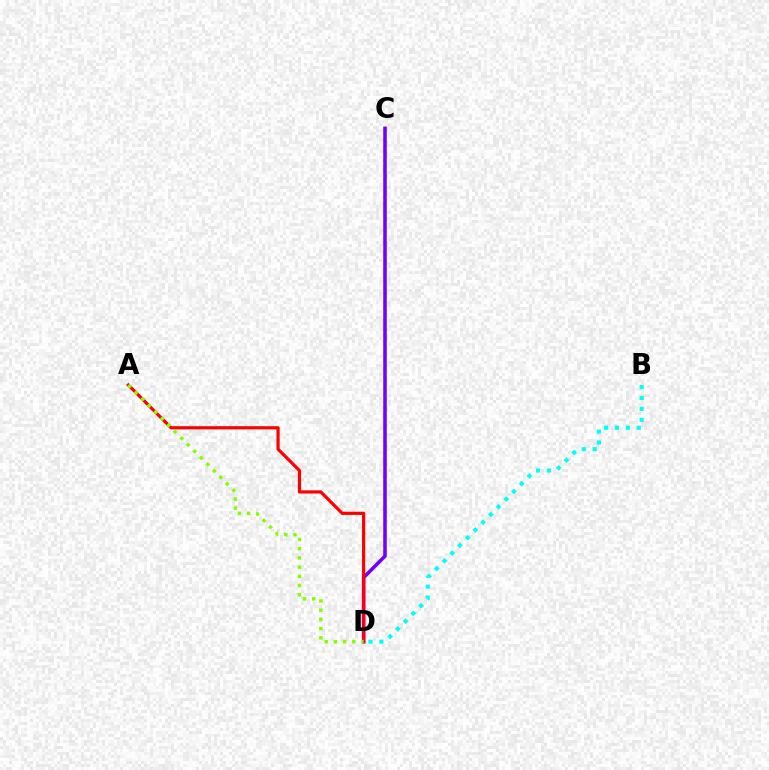{('C', 'D'): [{'color': '#7200ff', 'line_style': 'solid', 'thickness': 2.56}], ('B', 'D'): [{'color': '#00fff6', 'line_style': 'dotted', 'thickness': 2.96}], ('A', 'D'): [{'color': '#ff0000', 'line_style': 'solid', 'thickness': 2.3}, {'color': '#84ff00', 'line_style': 'dotted', 'thickness': 2.5}]}